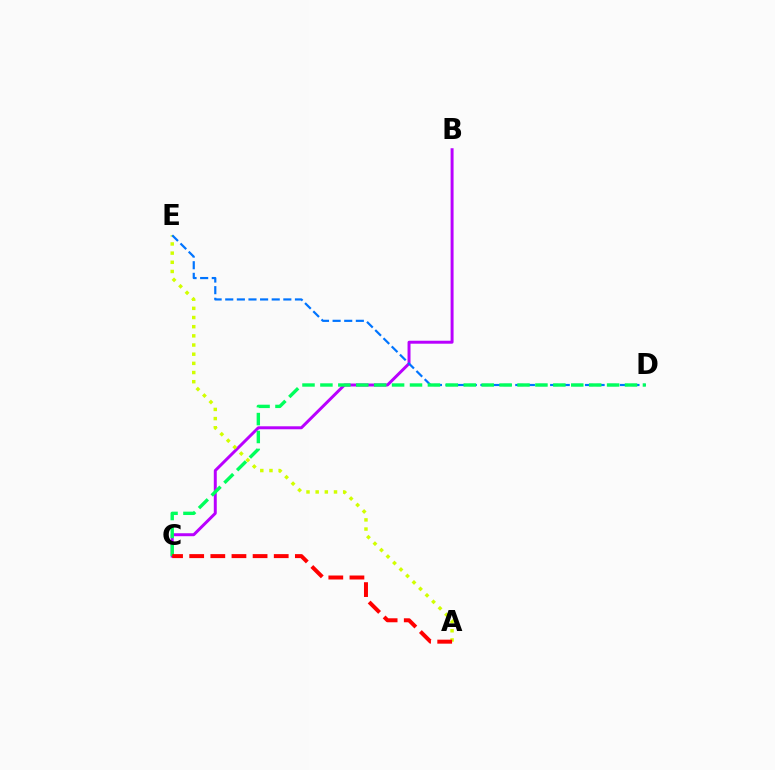{('B', 'C'): [{'color': '#b900ff', 'line_style': 'solid', 'thickness': 2.14}], ('A', 'E'): [{'color': '#d1ff00', 'line_style': 'dotted', 'thickness': 2.49}], ('D', 'E'): [{'color': '#0074ff', 'line_style': 'dashed', 'thickness': 1.58}], ('C', 'D'): [{'color': '#00ff5c', 'line_style': 'dashed', 'thickness': 2.43}], ('A', 'C'): [{'color': '#ff0000', 'line_style': 'dashed', 'thickness': 2.87}]}